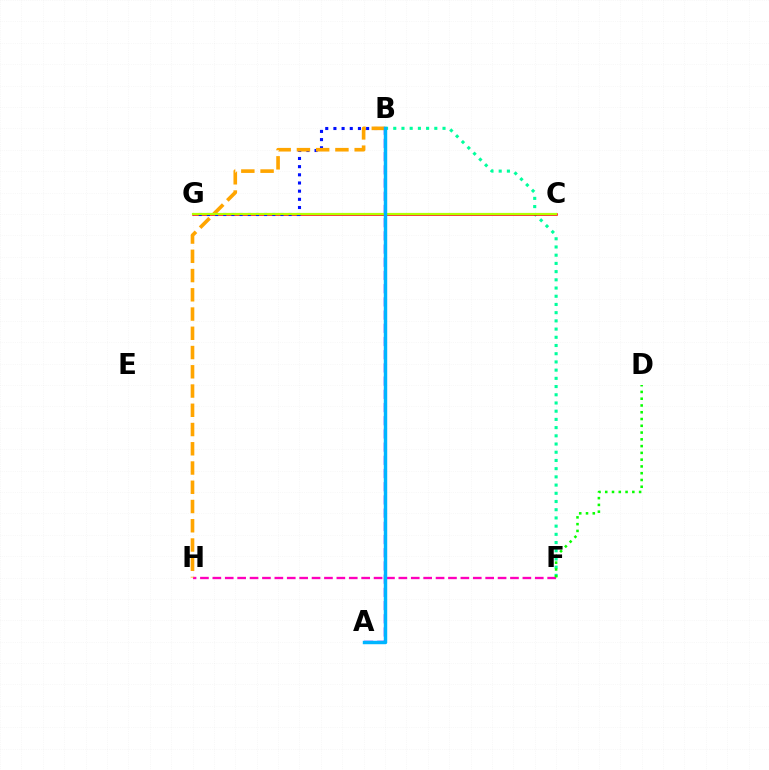{('A', 'B'): [{'color': '#9b00ff', 'line_style': 'dashed', 'thickness': 1.79}, {'color': '#00b5ff', 'line_style': 'solid', 'thickness': 2.47}], ('B', 'F'): [{'color': '#00ff9d', 'line_style': 'dotted', 'thickness': 2.23}], ('C', 'G'): [{'color': '#ff0000', 'line_style': 'solid', 'thickness': 1.84}, {'color': '#b3ff00', 'line_style': 'solid', 'thickness': 1.57}], ('F', 'H'): [{'color': '#ff00bd', 'line_style': 'dashed', 'thickness': 1.68}], ('B', 'G'): [{'color': '#0010ff', 'line_style': 'dotted', 'thickness': 2.22}], ('D', 'F'): [{'color': '#08ff00', 'line_style': 'dotted', 'thickness': 1.84}], ('B', 'H'): [{'color': '#ffa500', 'line_style': 'dashed', 'thickness': 2.61}]}